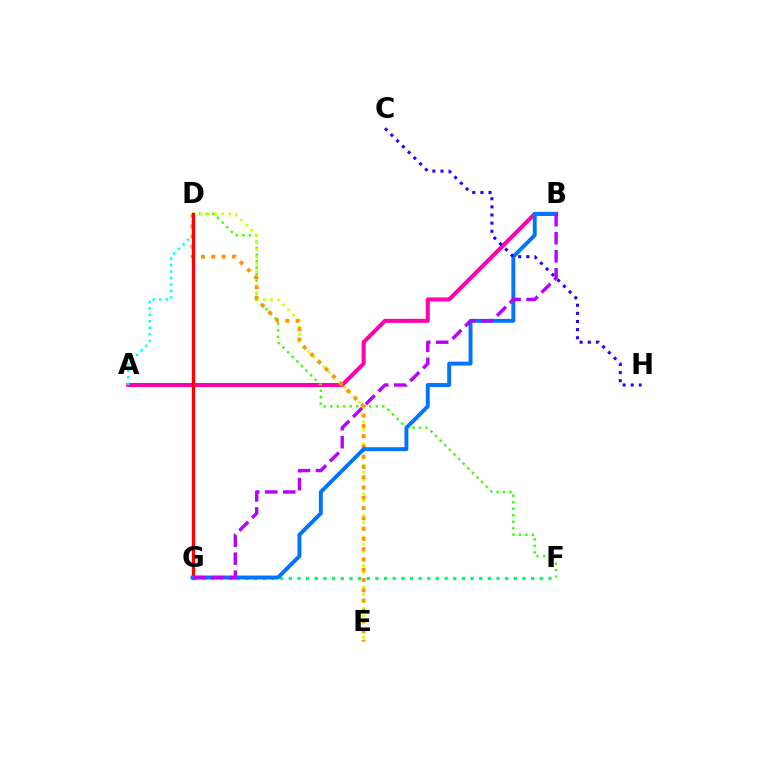{('A', 'B'): [{'color': '#ff00ac', 'line_style': 'solid', 'thickness': 2.9}], ('D', 'F'): [{'color': '#3dff00', 'line_style': 'dotted', 'thickness': 1.77}], ('D', 'E'): [{'color': '#d1ff00', 'line_style': 'dotted', 'thickness': 1.95}, {'color': '#ff9400', 'line_style': 'dotted', 'thickness': 2.79}], ('A', 'D'): [{'color': '#00fff6', 'line_style': 'dotted', 'thickness': 1.76}], ('D', 'G'): [{'color': '#ff0000', 'line_style': 'solid', 'thickness': 2.38}], ('F', 'G'): [{'color': '#00ff5c', 'line_style': 'dotted', 'thickness': 2.35}], ('B', 'G'): [{'color': '#0074ff', 'line_style': 'solid', 'thickness': 2.81}, {'color': '#b900ff', 'line_style': 'dashed', 'thickness': 2.45}], ('C', 'H'): [{'color': '#2500ff', 'line_style': 'dotted', 'thickness': 2.21}]}